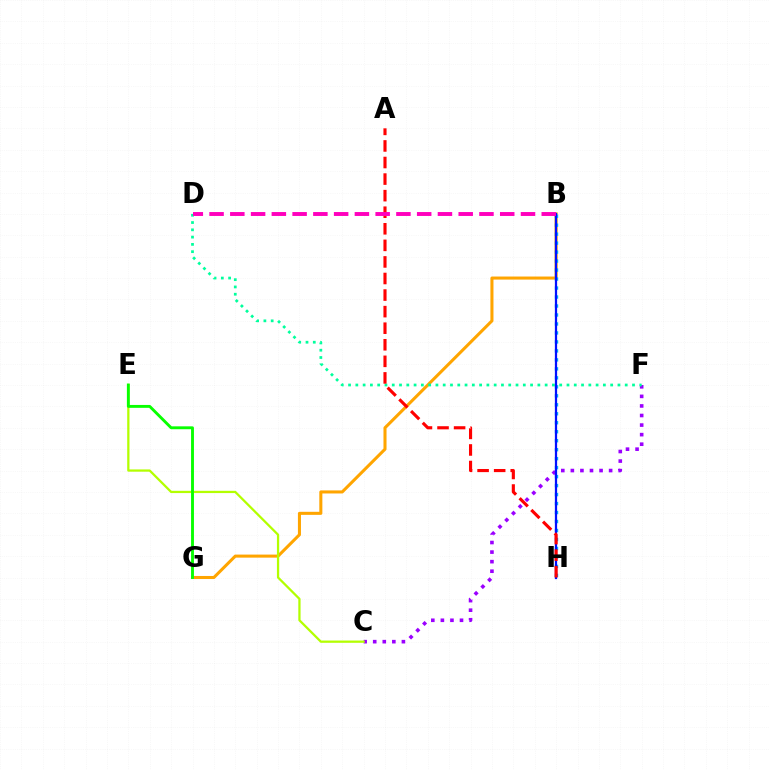{('B', 'G'): [{'color': '#ffa500', 'line_style': 'solid', 'thickness': 2.2}], ('B', 'H'): [{'color': '#00b5ff', 'line_style': 'dotted', 'thickness': 2.44}, {'color': '#0010ff', 'line_style': 'solid', 'thickness': 1.61}], ('C', 'F'): [{'color': '#9b00ff', 'line_style': 'dotted', 'thickness': 2.6}], ('D', 'F'): [{'color': '#00ff9d', 'line_style': 'dotted', 'thickness': 1.98}], ('C', 'E'): [{'color': '#b3ff00', 'line_style': 'solid', 'thickness': 1.63}], ('A', 'H'): [{'color': '#ff0000', 'line_style': 'dashed', 'thickness': 2.25}], ('B', 'D'): [{'color': '#ff00bd', 'line_style': 'dashed', 'thickness': 2.82}], ('E', 'G'): [{'color': '#08ff00', 'line_style': 'solid', 'thickness': 2.08}]}